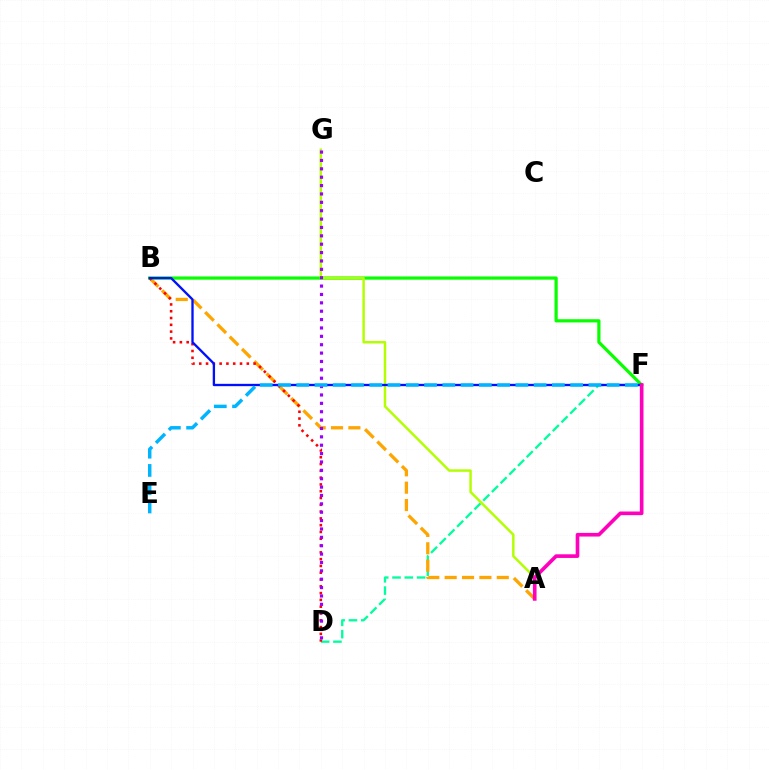{('D', 'F'): [{'color': '#00ff9d', 'line_style': 'dashed', 'thickness': 1.67}], ('A', 'B'): [{'color': '#ffa500', 'line_style': 'dashed', 'thickness': 2.36}], ('B', 'F'): [{'color': '#08ff00', 'line_style': 'solid', 'thickness': 2.31}, {'color': '#0010ff', 'line_style': 'solid', 'thickness': 1.68}], ('A', 'G'): [{'color': '#b3ff00', 'line_style': 'solid', 'thickness': 1.77}], ('B', 'D'): [{'color': '#ff0000', 'line_style': 'dotted', 'thickness': 1.85}], ('A', 'F'): [{'color': '#ff00bd', 'line_style': 'solid', 'thickness': 2.62}], ('D', 'G'): [{'color': '#9b00ff', 'line_style': 'dotted', 'thickness': 2.28}], ('E', 'F'): [{'color': '#00b5ff', 'line_style': 'dashed', 'thickness': 2.48}]}